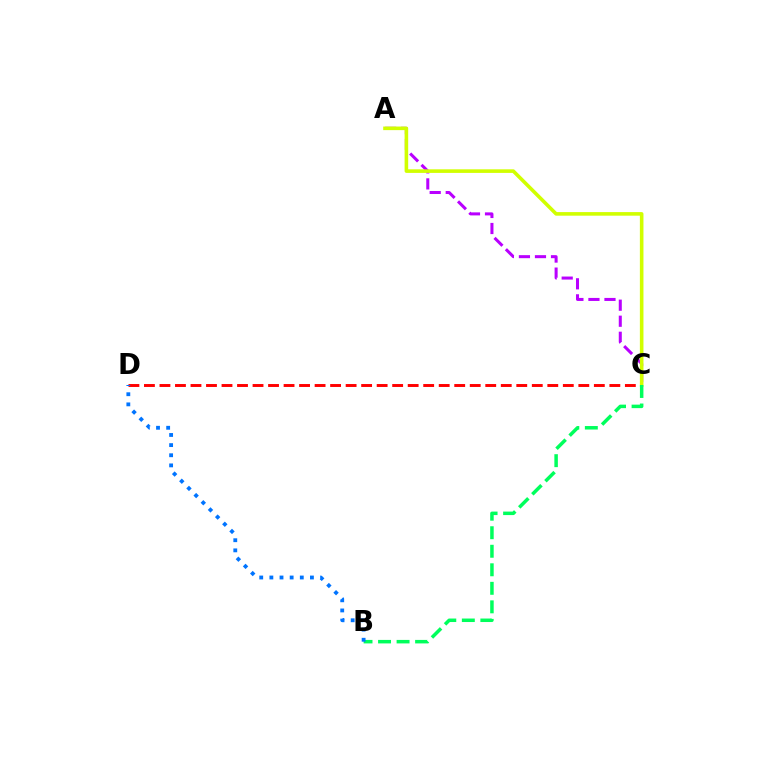{('C', 'D'): [{'color': '#ff0000', 'line_style': 'dashed', 'thickness': 2.11}], ('A', 'C'): [{'color': '#b900ff', 'line_style': 'dashed', 'thickness': 2.18}, {'color': '#d1ff00', 'line_style': 'solid', 'thickness': 2.59}], ('B', 'C'): [{'color': '#00ff5c', 'line_style': 'dashed', 'thickness': 2.52}], ('B', 'D'): [{'color': '#0074ff', 'line_style': 'dotted', 'thickness': 2.76}]}